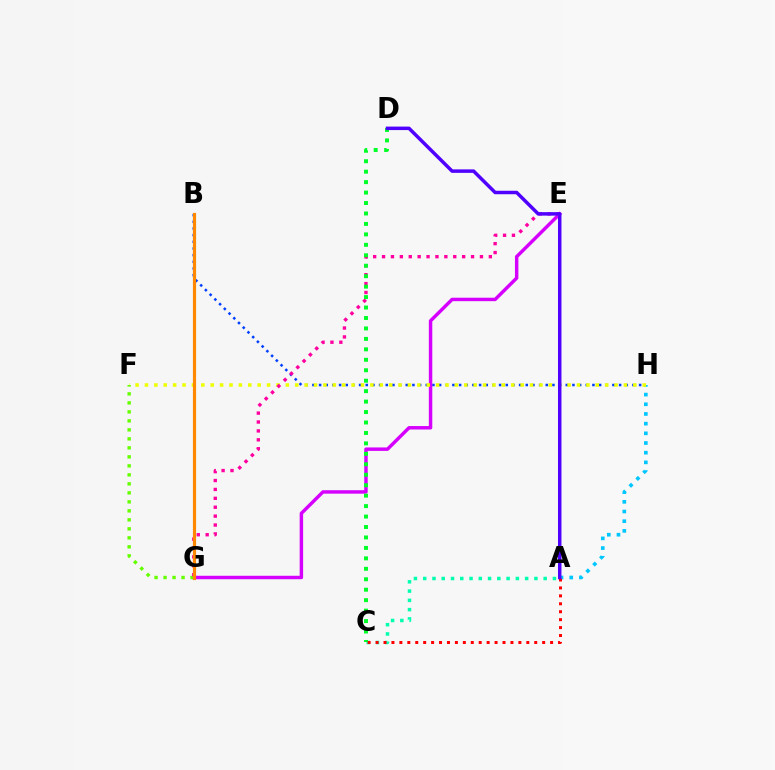{('A', 'H'): [{'color': '#00c7ff', 'line_style': 'dotted', 'thickness': 2.63}], ('B', 'H'): [{'color': '#003fff', 'line_style': 'dotted', 'thickness': 1.81}], ('E', 'G'): [{'color': '#d600ff', 'line_style': 'solid', 'thickness': 2.48}, {'color': '#ff00a0', 'line_style': 'dotted', 'thickness': 2.42}], ('F', 'H'): [{'color': '#eeff00', 'line_style': 'dotted', 'thickness': 2.55}], ('F', 'G'): [{'color': '#66ff00', 'line_style': 'dotted', 'thickness': 2.44}], ('A', 'C'): [{'color': '#00ffaf', 'line_style': 'dotted', 'thickness': 2.52}, {'color': '#ff0000', 'line_style': 'dotted', 'thickness': 2.16}], ('C', 'D'): [{'color': '#00ff27', 'line_style': 'dotted', 'thickness': 2.84}], ('B', 'G'): [{'color': '#ff8800', 'line_style': 'solid', 'thickness': 2.27}], ('A', 'D'): [{'color': '#4f00ff', 'line_style': 'solid', 'thickness': 2.5}]}